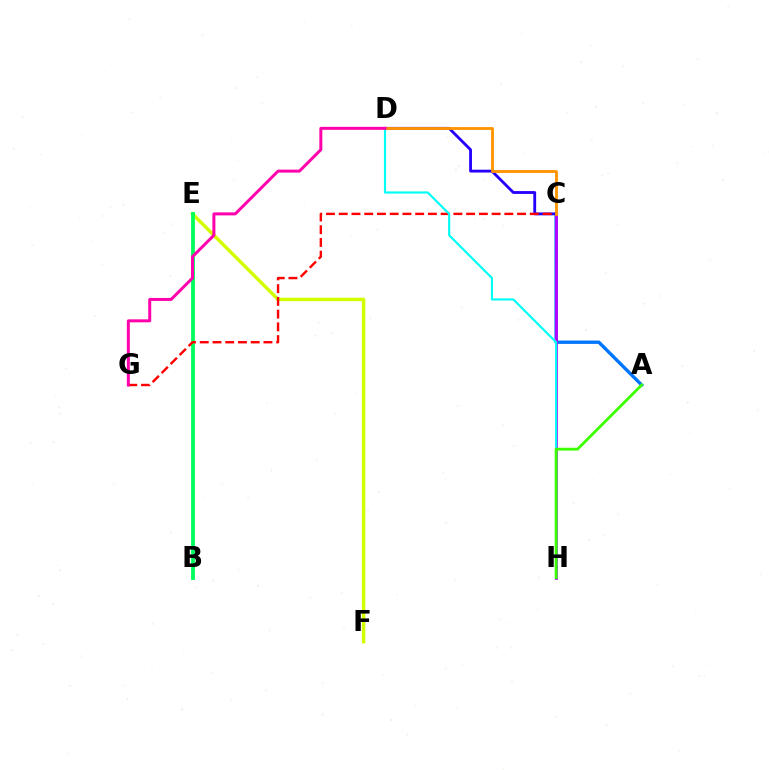{('A', 'C'): [{'color': '#0074ff', 'line_style': 'solid', 'thickness': 2.41}], ('C', 'D'): [{'color': '#2500ff', 'line_style': 'solid', 'thickness': 2.04}, {'color': '#ff9400', 'line_style': 'solid', 'thickness': 2.05}], ('E', 'F'): [{'color': '#d1ff00', 'line_style': 'solid', 'thickness': 2.49}], ('B', 'E'): [{'color': '#00ff5c', 'line_style': 'solid', 'thickness': 2.74}], ('C', 'G'): [{'color': '#ff0000', 'line_style': 'dashed', 'thickness': 1.73}], ('C', 'H'): [{'color': '#b900ff', 'line_style': 'solid', 'thickness': 2.01}], ('D', 'H'): [{'color': '#00fff6', 'line_style': 'solid', 'thickness': 1.55}], ('A', 'H'): [{'color': '#3dff00', 'line_style': 'solid', 'thickness': 2.04}], ('D', 'G'): [{'color': '#ff00ac', 'line_style': 'solid', 'thickness': 2.15}]}